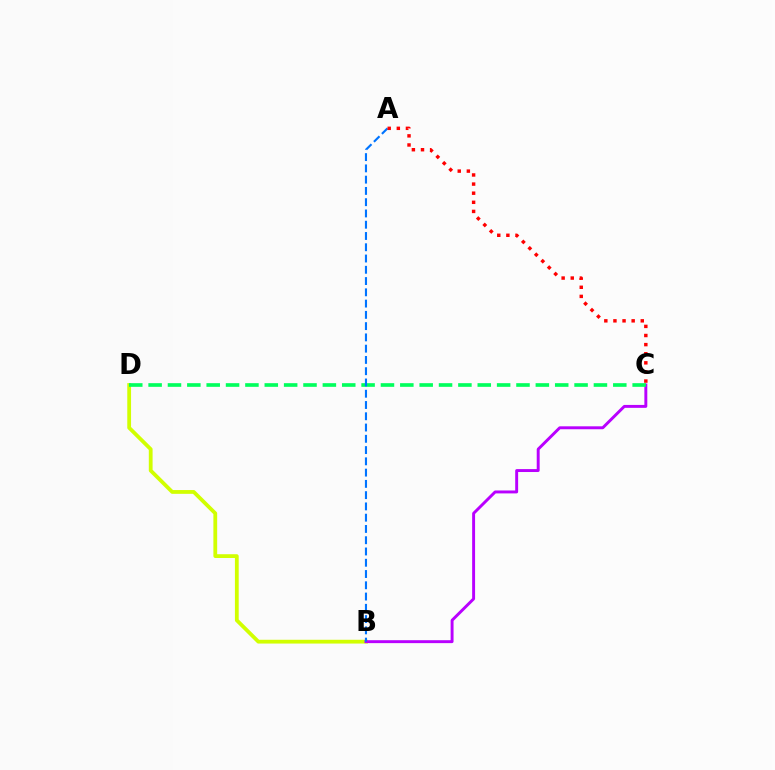{('B', 'D'): [{'color': '#d1ff00', 'line_style': 'solid', 'thickness': 2.72}], ('B', 'C'): [{'color': '#b900ff', 'line_style': 'solid', 'thickness': 2.11}], ('C', 'D'): [{'color': '#00ff5c', 'line_style': 'dashed', 'thickness': 2.63}], ('A', 'B'): [{'color': '#0074ff', 'line_style': 'dashed', 'thickness': 1.53}], ('A', 'C'): [{'color': '#ff0000', 'line_style': 'dotted', 'thickness': 2.48}]}